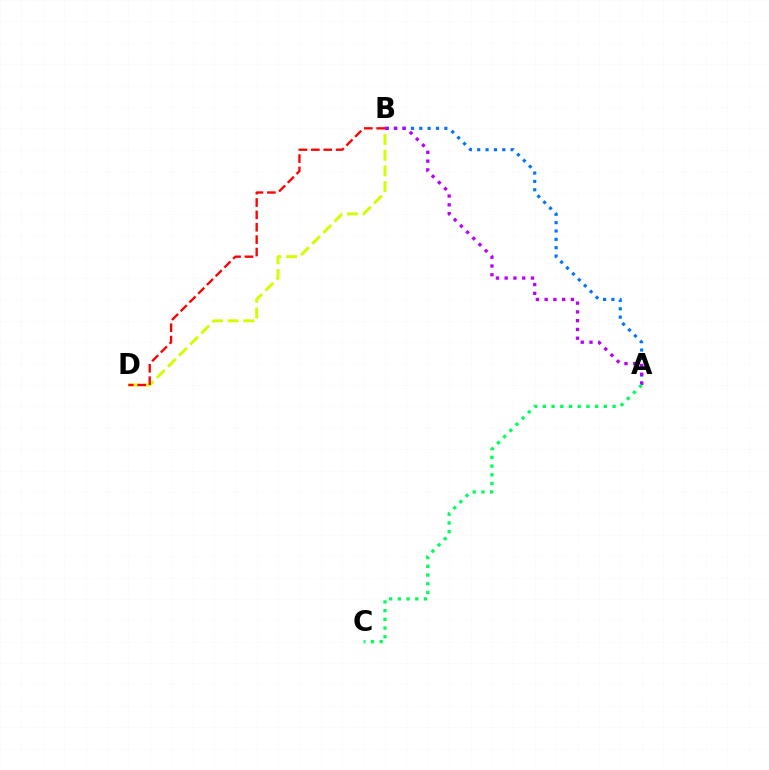{('B', 'D'): [{'color': '#d1ff00', 'line_style': 'dashed', 'thickness': 2.14}, {'color': '#ff0000', 'line_style': 'dashed', 'thickness': 1.68}], ('A', 'B'): [{'color': '#0074ff', 'line_style': 'dotted', 'thickness': 2.27}, {'color': '#b900ff', 'line_style': 'dotted', 'thickness': 2.38}], ('A', 'C'): [{'color': '#00ff5c', 'line_style': 'dotted', 'thickness': 2.37}]}